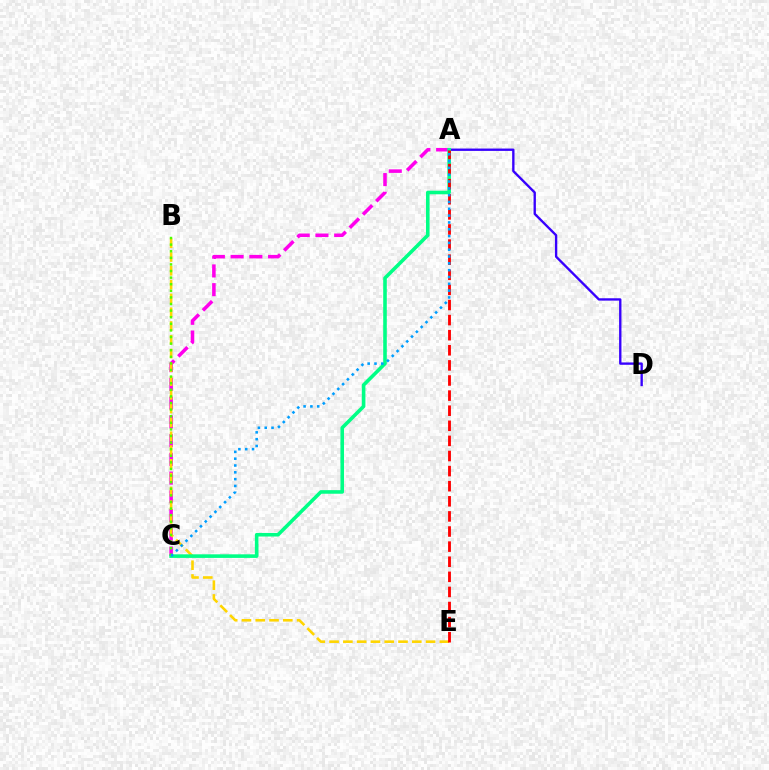{('A', 'C'): [{'color': '#ff00ed', 'line_style': 'dashed', 'thickness': 2.55}, {'color': '#00ff86', 'line_style': 'solid', 'thickness': 2.58}, {'color': '#009eff', 'line_style': 'dotted', 'thickness': 1.85}], ('B', 'E'): [{'color': '#ffd500', 'line_style': 'dashed', 'thickness': 1.87}], ('A', 'D'): [{'color': '#3700ff', 'line_style': 'solid', 'thickness': 1.69}], ('B', 'C'): [{'color': '#4fff00', 'line_style': 'dotted', 'thickness': 1.79}], ('A', 'E'): [{'color': '#ff0000', 'line_style': 'dashed', 'thickness': 2.05}]}